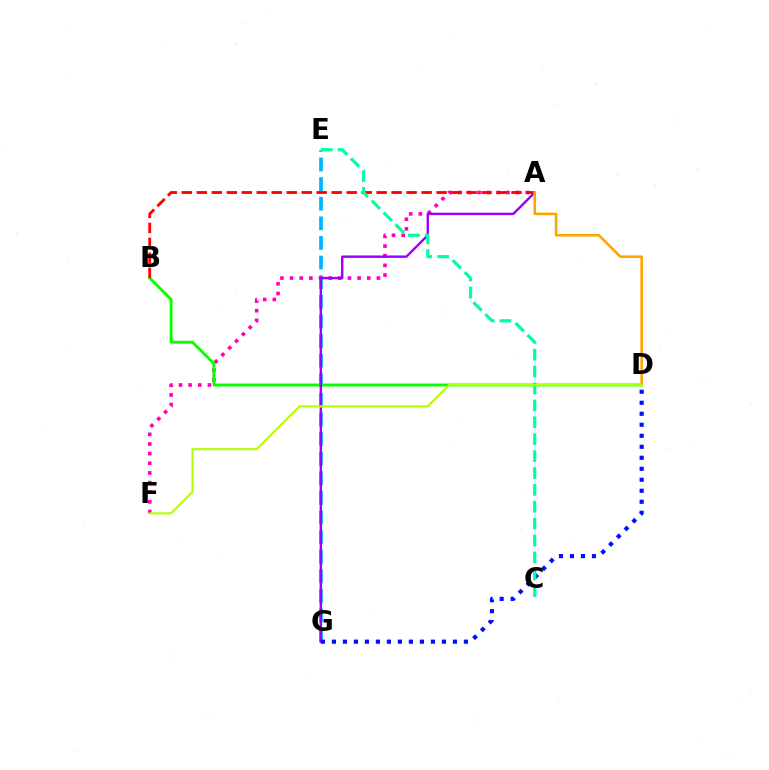{('E', 'G'): [{'color': '#00b5ff', 'line_style': 'dashed', 'thickness': 2.66}], ('A', 'F'): [{'color': '#ff00bd', 'line_style': 'dotted', 'thickness': 2.62}], ('B', 'D'): [{'color': '#08ff00', 'line_style': 'solid', 'thickness': 2.09}], ('A', 'G'): [{'color': '#9b00ff', 'line_style': 'solid', 'thickness': 1.74}], ('A', 'B'): [{'color': '#ff0000', 'line_style': 'dashed', 'thickness': 2.04}], ('D', 'G'): [{'color': '#0010ff', 'line_style': 'dotted', 'thickness': 2.99}], ('C', 'E'): [{'color': '#00ff9d', 'line_style': 'dashed', 'thickness': 2.29}], ('A', 'D'): [{'color': '#ffa500', 'line_style': 'solid', 'thickness': 1.85}], ('D', 'F'): [{'color': '#b3ff00', 'line_style': 'solid', 'thickness': 1.53}]}